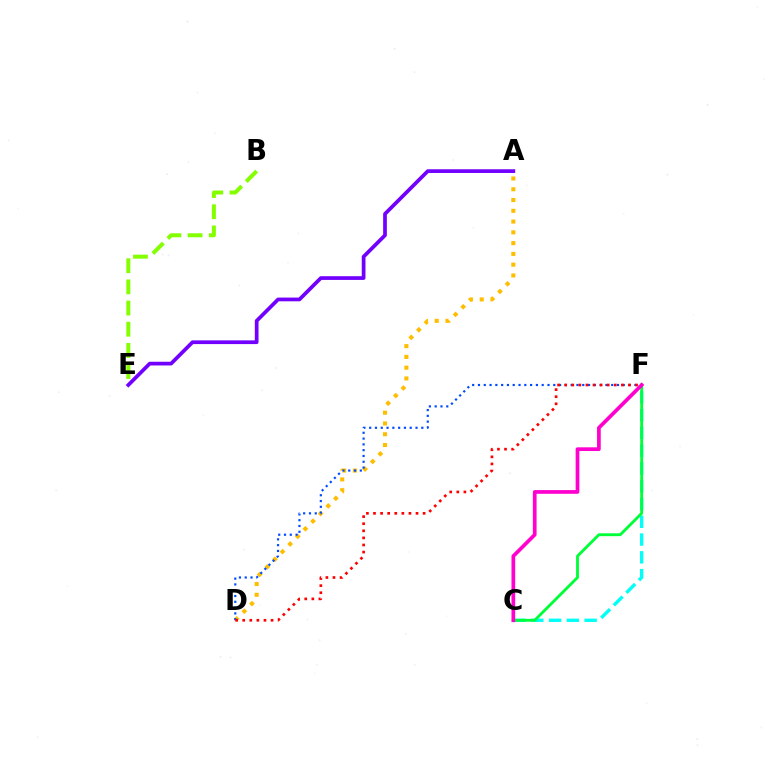{('A', 'E'): [{'color': '#7200ff', 'line_style': 'solid', 'thickness': 2.68}], ('C', 'F'): [{'color': '#00fff6', 'line_style': 'dashed', 'thickness': 2.42}, {'color': '#00ff39', 'line_style': 'solid', 'thickness': 2.06}, {'color': '#ff00cf', 'line_style': 'solid', 'thickness': 2.67}], ('A', 'D'): [{'color': '#ffbd00', 'line_style': 'dotted', 'thickness': 2.93}], ('D', 'F'): [{'color': '#004bff', 'line_style': 'dotted', 'thickness': 1.57}, {'color': '#ff0000', 'line_style': 'dotted', 'thickness': 1.93}], ('B', 'E'): [{'color': '#84ff00', 'line_style': 'dashed', 'thickness': 2.88}]}